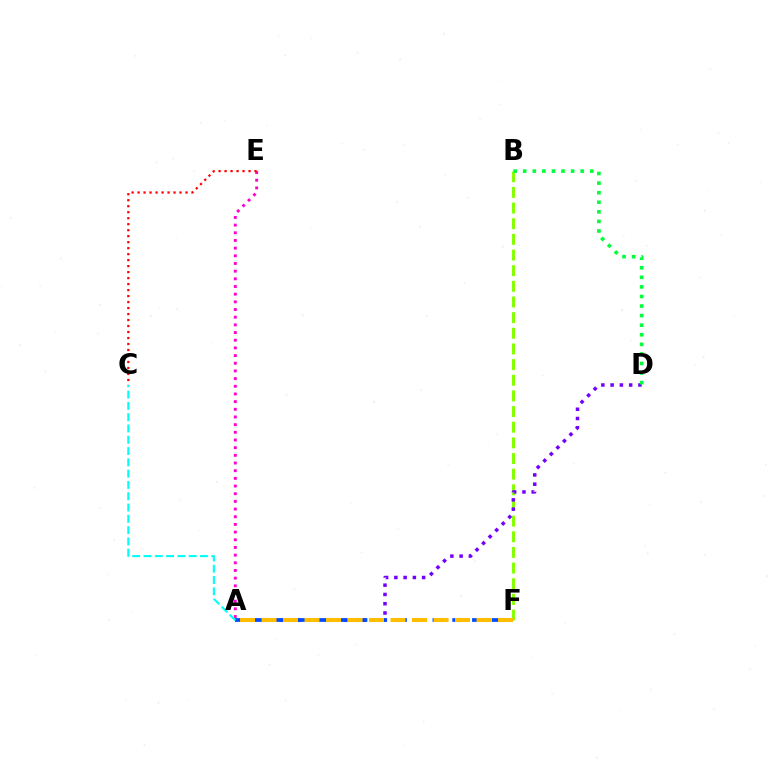{('B', 'F'): [{'color': '#84ff00', 'line_style': 'dashed', 'thickness': 2.13}], ('A', 'D'): [{'color': '#7200ff', 'line_style': 'dotted', 'thickness': 2.52}], ('B', 'D'): [{'color': '#00ff39', 'line_style': 'dotted', 'thickness': 2.6}], ('A', 'E'): [{'color': '#ff00cf', 'line_style': 'dotted', 'thickness': 2.09}], ('A', 'F'): [{'color': '#004bff', 'line_style': 'dashed', 'thickness': 2.68}, {'color': '#ffbd00', 'line_style': 'dashed', 'thickness': 2.92}], ('A', 'C'): [{'color': '#00fff6', 'line_style': 'dashed', 'thickness': 1.53}], ('C', 'E'): [{'color': '#ff0000', 'line_style': 'dotted', 'thickness': 1.63}]}